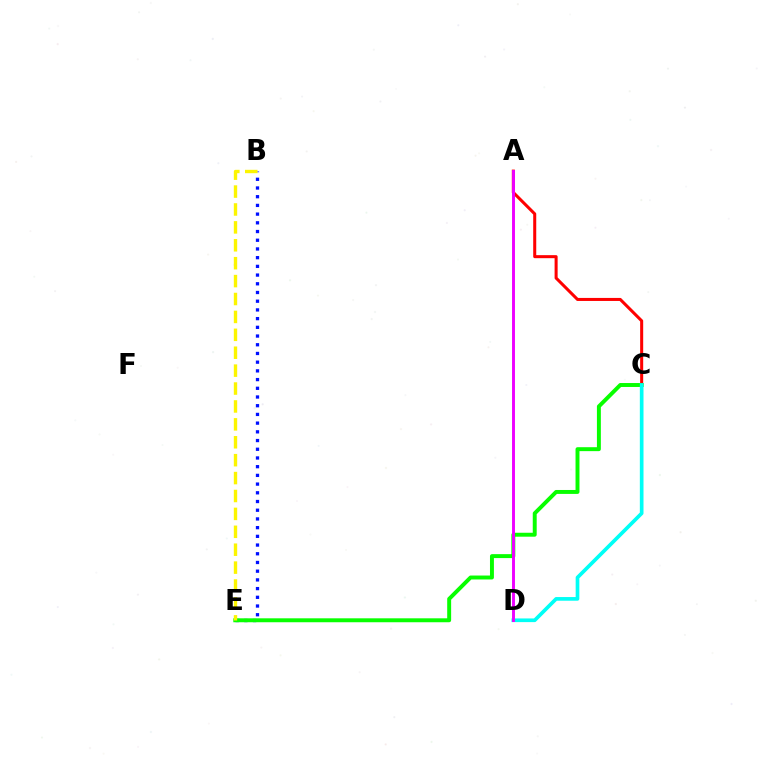{('B', 'E'): [{'color': '#0010ff', 'line_style': 'dotted', 'thickness': 2.37}, {'color': '#fcf500', 'line_style': 'dashed', 'thickness': 2.43}], ('A', 'C'): [{'color': '#ff0000', 'line_style': 'solid', 'thickness': 2.19}], ('C', 'E'): [{'color': '#08ff00', 'line_style': 'solid', 'thickness': 2.84}], ('C', 'D'): [{'color': '#00fff6', 'line_style': 'solid', 'thickness': 2.64}], ('A', 'D'): [{'color': '#ee00ff', 'line_style': 'solid', 'thickness': 2.11}]}